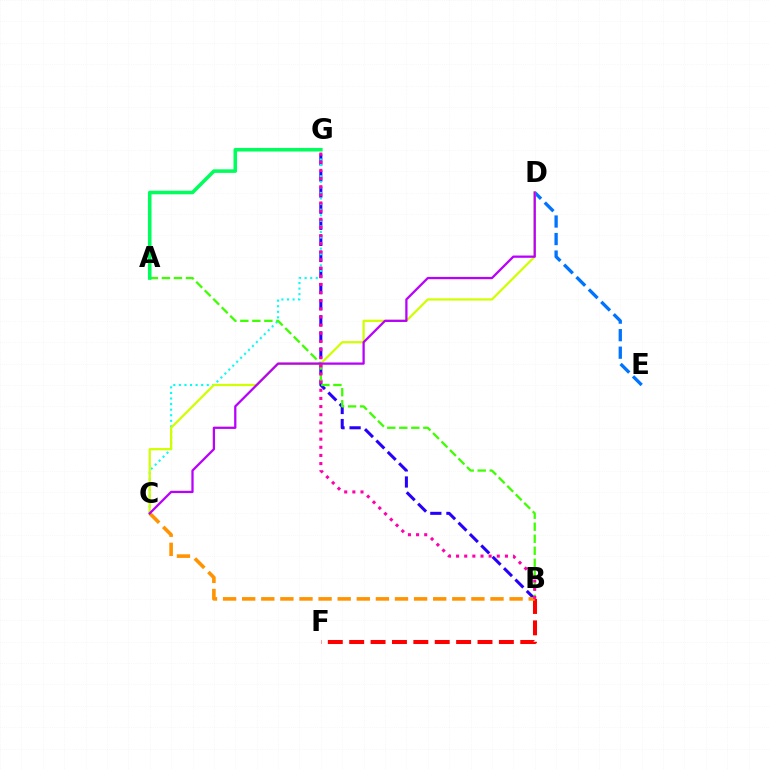{('B', 'F'): [{'color': '#ff0000', 'line_style': 'dashed', 'thickness': 2.91}], ('B', 'G'): [{'color': '#2500ff', 'line_style': 'dashed', 'thickness': 2.19}, {'color': '#ff00ac', 'line_style': 'dotted', 'thickness': 2.21}], ('D', 'E'): [{'color': '#0074ff', 'line_style': 'dashed', 'thickness': 2.38}], ('C', 'G'): [{'color': '#00fff6', 'line_style': 'dotted', 'thickness': 1.51}], ('C', 'D'): [{'color': '#d1ff00', 'line_style': 'solid', 'thickness': 1.61}, {'color': '#b900ff', 'line_style': 'solid', 'thickness': 1.63}], ('A', 'B'): [{'color': '#3dff00', 'line_style': 'dashed', 'thickness': 1.63}], ('B', 'C'): [{'color': '#ff9400', 'line_style': 'dashed', 'thickness': 2.59}], ('A', 'G'): [{'color': '#00ff5c', 'line_style': 'solid', 'thickness': 2.57}]}